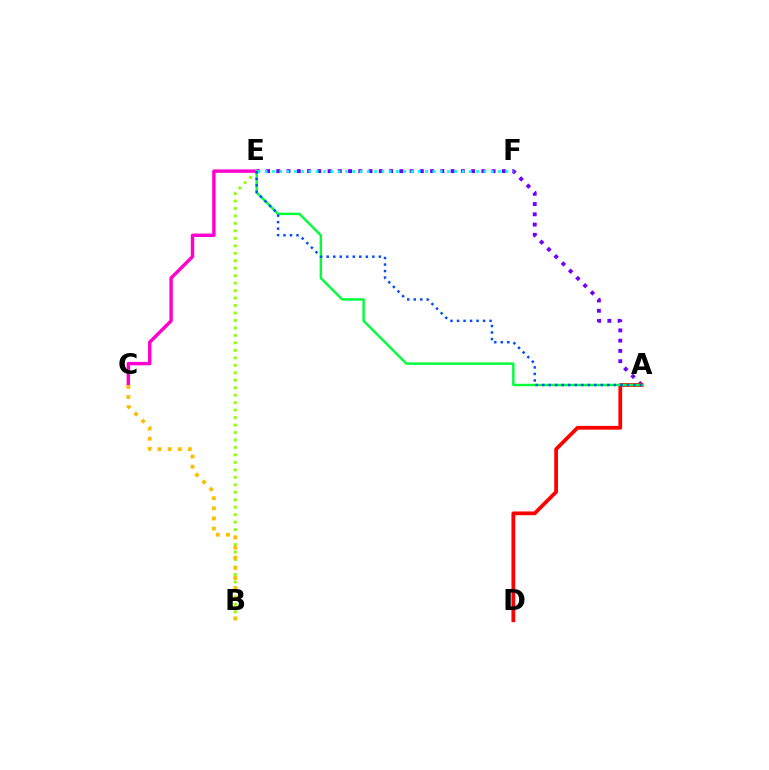{('B', 'E'): [{'color': '#84ff00', 'line_style': 'dotted', 'thickness': 2.03}], ('A', 'E'): [{'color': '#7200ff', 'line_style': 'dotted', 'thickness': 2.79}, {'color': '#00ff39', 'line_style': 'solid', 'thickness': 1.75}, {'color': '#004bff', 'line_style': 'dotted', 'thickness': 1.77}], ('A', 'D'): [{'color': '#ff0000', 'line_style': 'solid', 'thickness': 2.7}], ('C', 'E'): [{'color': '#ff00cf', 'line_style': 'solid', 'thickness': 2.46}], ('E', 'F'): [{'color': '#00fff6', 'line_style': 'dotted', 'thickness': 1.98}], ('B', 'C'): [{'color': '#ffbd00', 'line_style': 'dotted', 'thickness': 2.75}]}